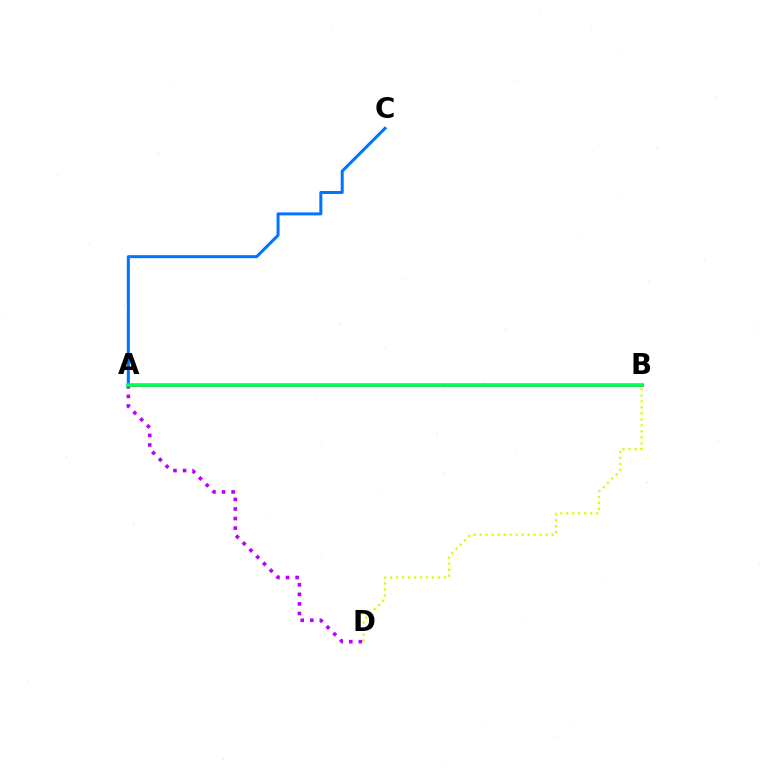{('B', 'D'): [{'color': '#d1ff00', 'line_style': 'dotted', 'thickness': 1.63}], ('A', 'B'): [{'color': '#ff0000', 'line_style': 'solid', 'thickness': 1.96}, {'color': '#00ff5c', 'line_style': 'solid', 'thickness': 2.65}], ('A', 'C'): [{'color': '#0074ff', 'line_style': 'solid', 'thickness': 2.16}], ('A', 'D'): [{'color': '#b900ff', 'line_style': 'dotted', 'thickness': 2.6}]}